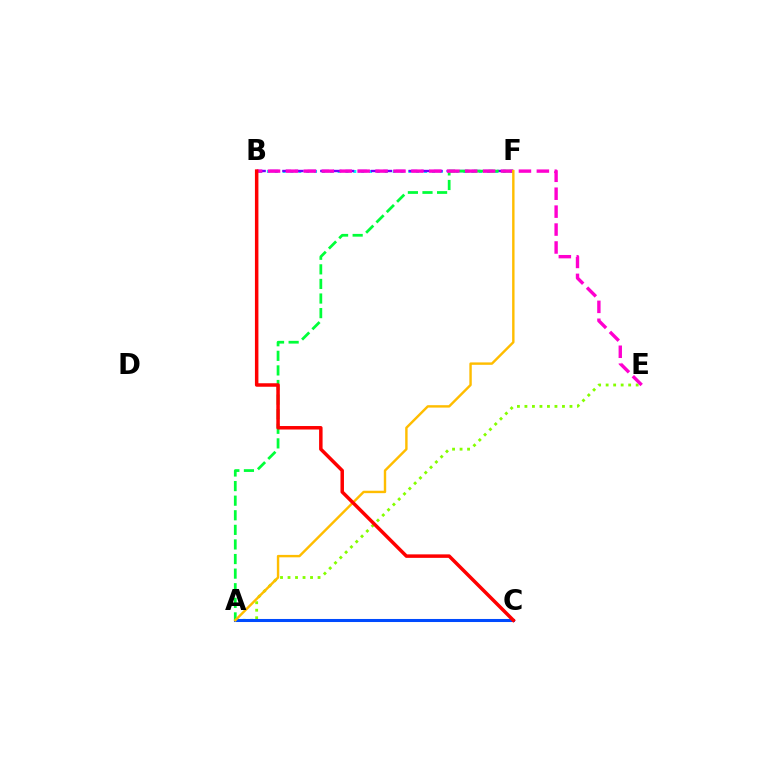{('B', 'F'): [{'color': '#00fff6', 'line_style': 'dotted', 'thickness': 2.14}, {'color': '#7200ff', 'line_style': 'dashed', 'thickness': 1.72}], ('A', 'E'): [{'color': '#84ff00', 'line_style': 'dotted', 'thickness': 2.04}], ('A', 'C'): [{'color': '#004bff', 'line_style': 'solid', 'thickness': 2.2}], ('A', 'F'): [{'color': '#00ff39', 'line_style': 'dashed', 'thickness': 1.98}, {'color': '#ffbd00', 'line_style': 'solid', 'thickness': 1.74}], ('B', 'E'): [{'color': '#ff00cf', 'line_style': 'dashed', 'thickness': 2.43}], ('B', 'C'): [{'color': '#ff0000', 'line_style': 'solid', 'thickness': 2.51}]}